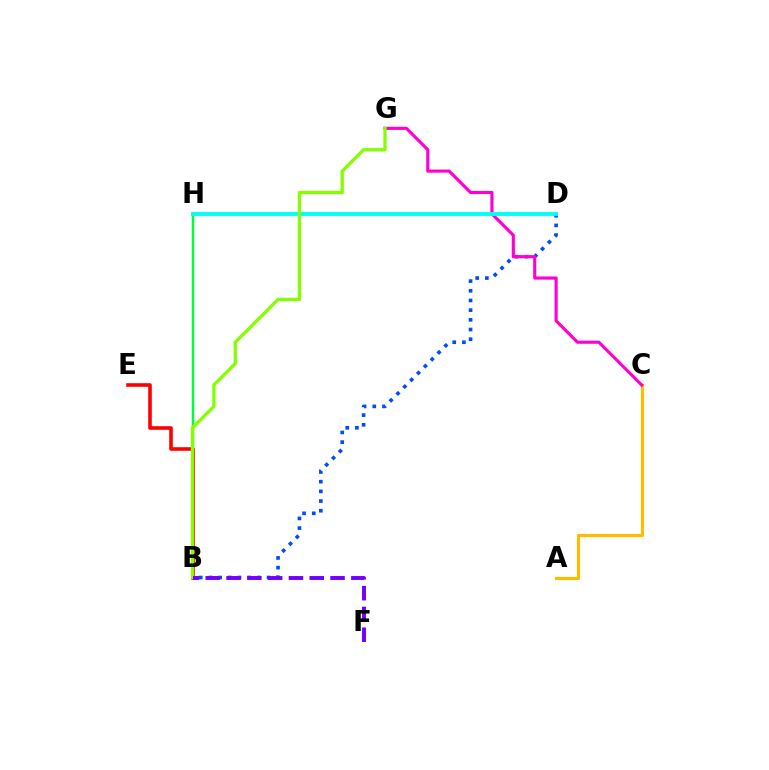{('B', 'H'): [{'color': '#00ff39', 'line_style': 'solid', 'thickness': 1.75}], ('A', 'C'): [{'color': '#ffbd00', 'line_style': 'solid', 'thickness': 2.27}], ('B', 'D'): [{'color': '#004bff', 'line_style': 'dotted', 'thickness': 2.63}], ('C', 'G'): [{'color': '#ff00cf', 'line_style': 'solid', 'thickness': 2.25}], ('B', 'E'): [{'color': '#ff0000', 'line_style': 'solid', 'thickness': 2.6}], ('D', 'H'): [{'color': '#00fff6', 'line_style': 'solid', 'thickness': 2.78}], ('B', 'G'): [{'color': '#84ff00', 'line_style': 'solid', 'thickness': 2.35}], ('B', 'F'): [{'color': '#7200ff', 'line_style': 'dashed', 'thickness': 2.83}]}